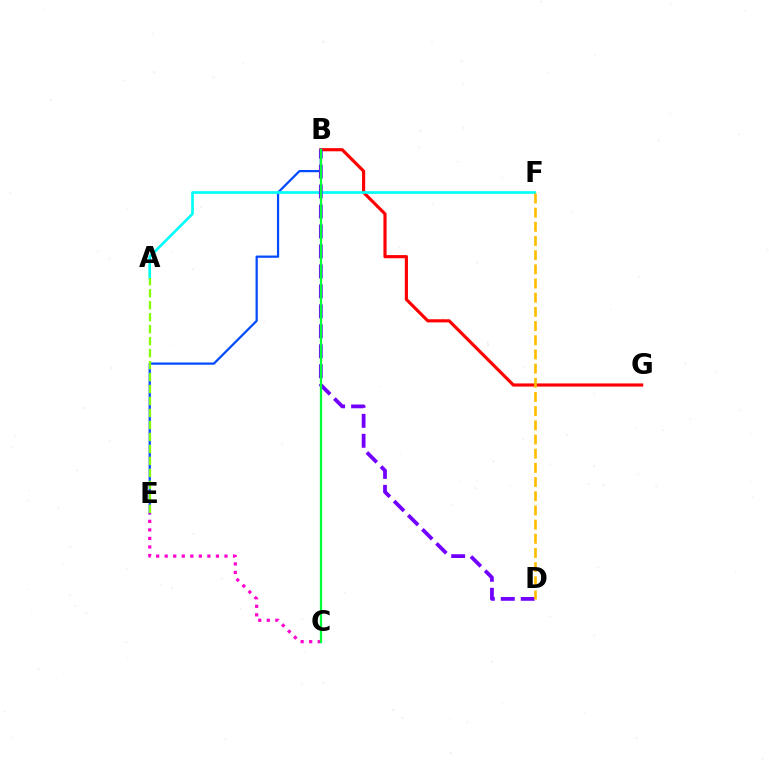{('B', 'G'): [{'color': '#ff0000', 'line_style': 'solid', 'thickness': 2.27}], ('B', 'E'): [{'color': '#004bff', 'line_style': 'solid', 'thickness': 1.61}], ('A', 'F'): [{'color': '#00fff6', 'line_style': 'solid', 'thickness': 1.92}], ('B', 'D'): [{'color': '#7200ff', 'line_style': 'dashed', 'thickness': 2.71}], ('A', 'E'): [{'color': '#84ff00', 'line_style': 'dashed', 'thickness': 1.63}], ('C', 'E'): [{'color': '#ff00cf', 'line_style': 'dotted', 'thickness': 2.32}], ('B', 'C'): [{'color': '#00ff39', 'line_style': 'solid', 'thickness': 1.65}], ('D', 'F'): [{'color': '#ffbd00', 'line_style': 'dashed', 'thickness': 1.93}]}